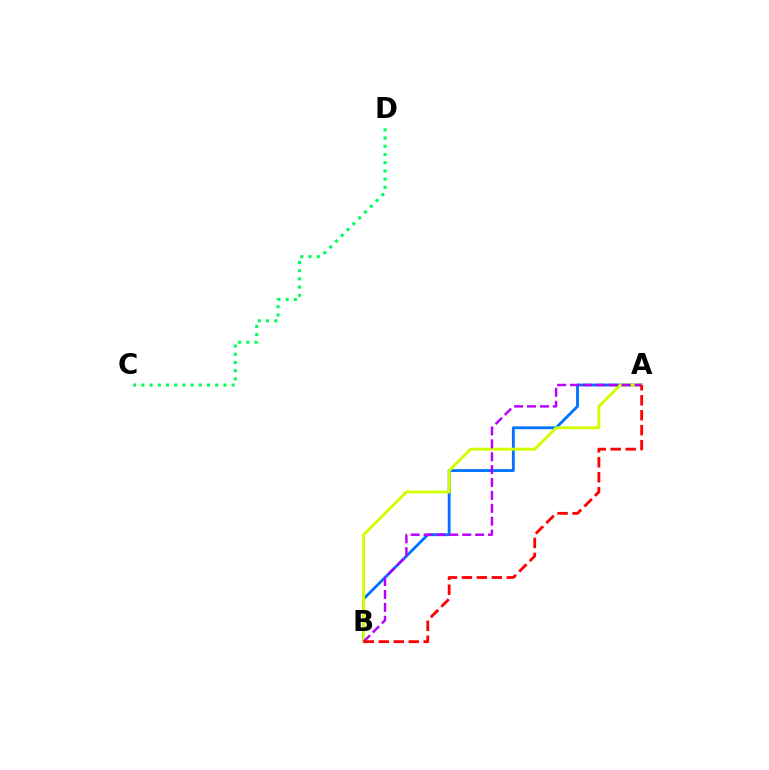{('A', 'B'): [{'color': '#0074ff', 'line_style': 'solid', 'thickness': 2.06}, {'color': '#d1ff00', 'line_style': 'solid', 'thickness': 2.07}, {'color': '#b900ff', 'line_style': 'dashed', 'thickness': 1.75}, {'color': '#ff0000', 'line_style': 'dashed', 'thickness': 2.03}], ('C', 'D'): [{'color': '#00ff5c', 'line_style': 'dotted', 'thickness': 2.23}]}